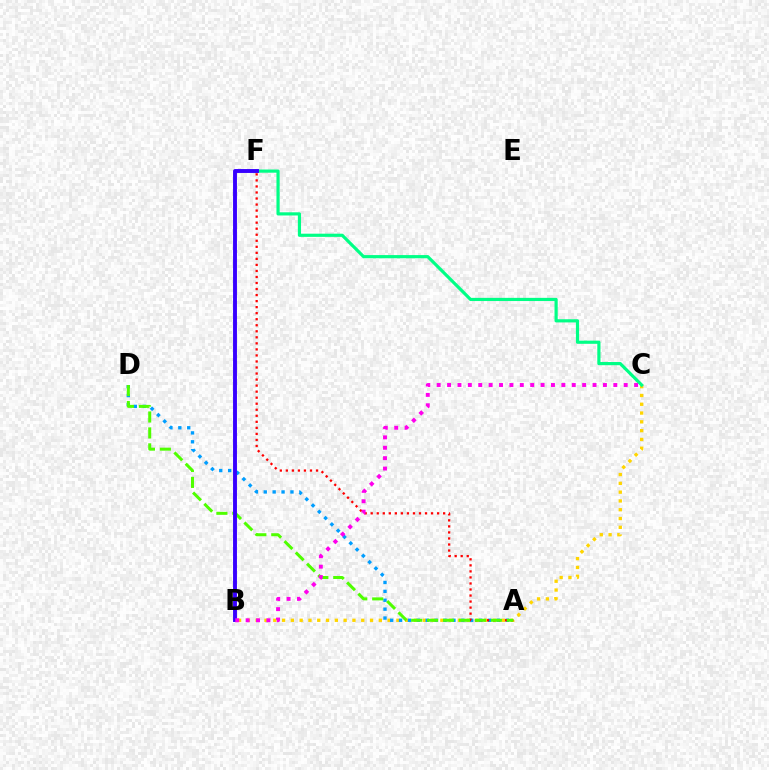{('B', 'C'): [{'color': '#ffd500', 'line_style': 'dotted', 'thickness': 2.39}, {'color': '#ff00ed', 'line_style': 'dotted', 'thickness': 2.82}], ('A', 'D'): [{'color': '#009eff', 'line_style': 'dotted', 'thickness': 2.42}, {'color': '#4fff00', 'line_style': 'dashed', 'thickness': 2.17}], ('C', 'F'): [{'color': '#00ff86', 'line_style': 'solid', 'thickness': 2.29}], ('A', 'F'): [{'color': '#ff0000', 'line_style': 'dotted', 'thickness': 1.64}], ('B', 'F'): [{'color': '#3700ff', 'line_style': 'solid', 'thickness': 2.8}]}